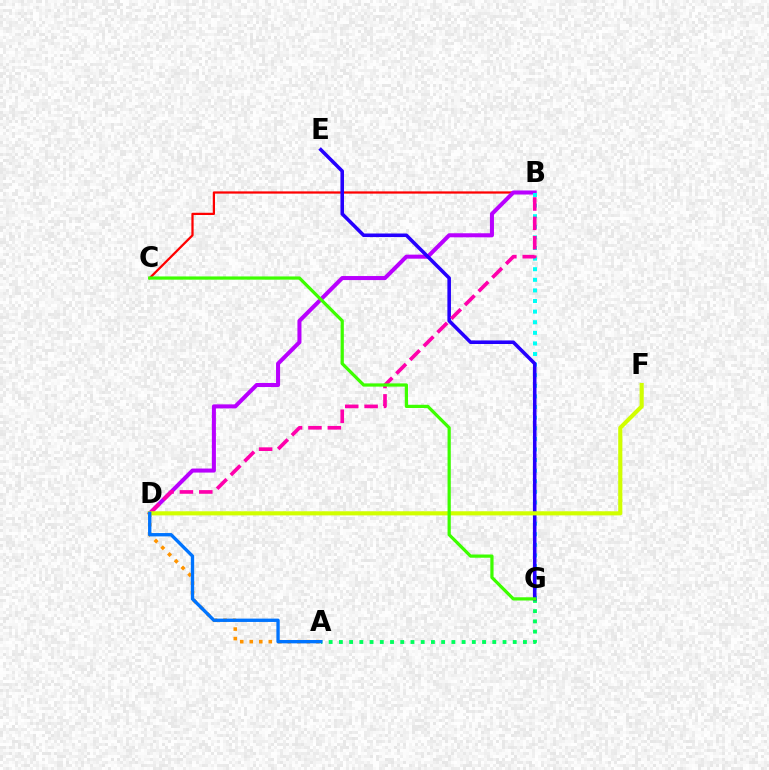{('B', 'C'): [{'color': '#ff0000', 'line_style': 'solid', 'thickness': 1.62}], ('B', 'D'): [{'color': '#b900ff', 'line_style': 'solid', 'thickness': 2.91}, {'color': '#ff00ac', 'line_style': 'dashed', 'thickness': 2.63}], ('A', 'D'): [{'color': '#ff9400', 'line_style': 'dotted', 'thickness': 2.59}, {'color': '#0074ff', 'line_style': 'solid', 'thickness': 2.4}], ('A', 'G'): [{'color': '#00ff5c', 'line_style': 'dotted', 'thickness': 2.78}], ('B', 'G'): [{'color': '#00fff6', 'line_style': 'dotted', 'thickness': 2.88}], ('E', 'G'): [{'color': '#2500ff', 'line_style': 'solid', 'thickness': 2.57}], ('D', 'F'): [{'color': '#d1ff00', 'line_style': 'solid', 'thickness': 2.97}], ('C', 'G'): [{'color': '#3dff00', 'line_style': 'solid', 'thickness': 2.32}]}